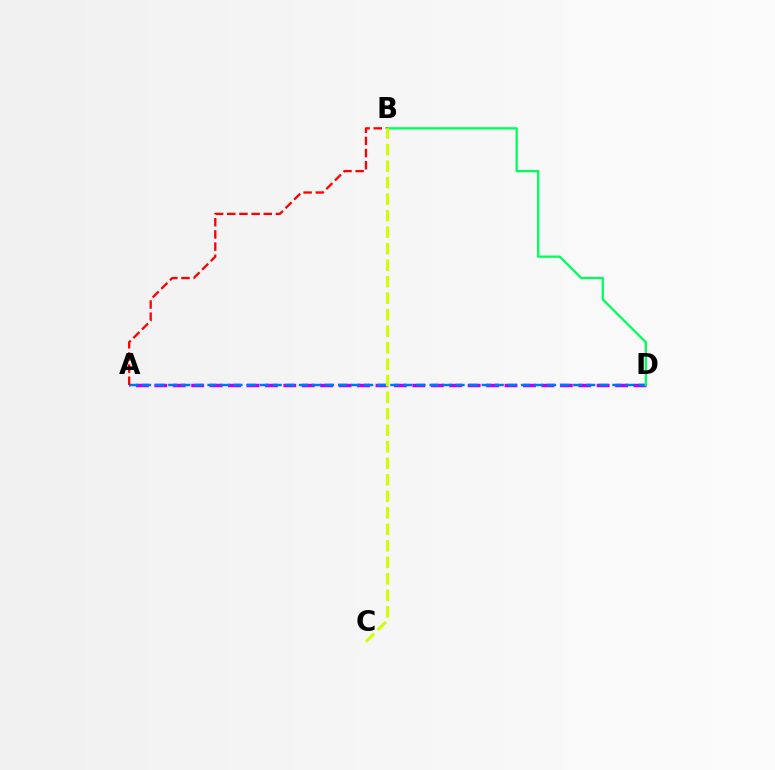{('A', 'D'): [{'color': '#b900ff', 'line_style': 'dashed', 'thickness': 2.5}, {'color': '#0074ff', 'line_style': 'dashed', 'thickness': 1.77}], ('A', 'B'): [{'color': '#ff0000', 'line_style': 'dashed', 'thickness': 1.65}], ('B', 'D'): [{'color': '#00ff5c', 'line_style': 'solid', 'thickness': 1.65}], ('B', 'C'): [{'color': '#d1ff00', 'line_style': 'dashed', 'thickness': 2.24}]}